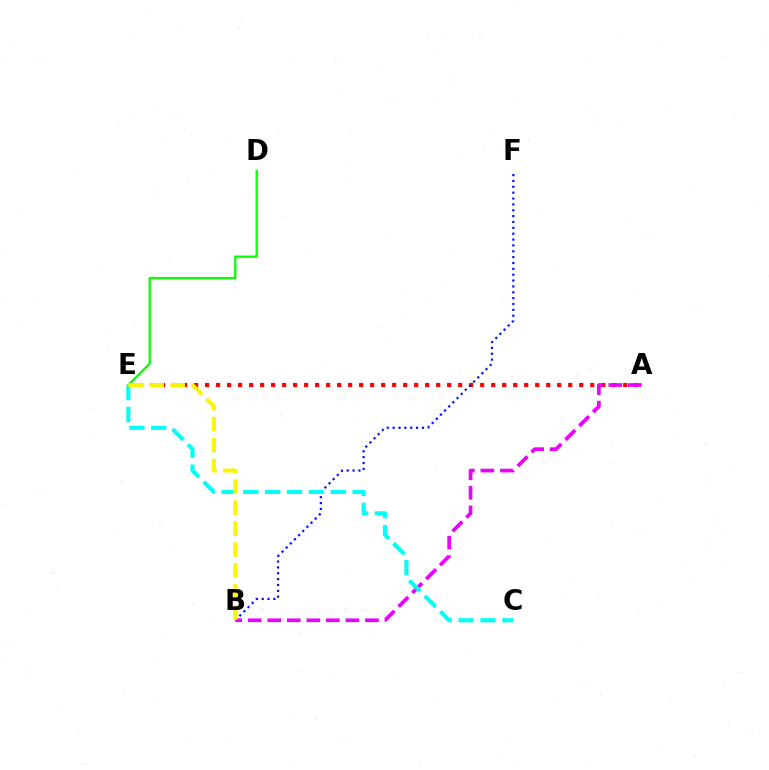{('A', 'E'): [{'color': '#ff0000', 'line_style': 'dotted', 'thickness': 2.99}], ('B', 'F'): [{'color': '#0010ff', 'line_style': 'dotted', 'thickness': 1.59}], ('D', 'E'): [{'color': '#08ff00', 'line_style': 'solid', 'thickness': 1.66}], ('A', 'B'): [{'color': '#ee00ff', 'line_style': 'dashed', 'thickness': 2.66}], ('C', 'E'): [{'color': '#00fff6', 'line_style': 'dashed', 'thickness': 2.97}], ('B', 'E'): [{'color': '#fcf500', 'line_style': 'dashed', 'thickness': 2.85}]}